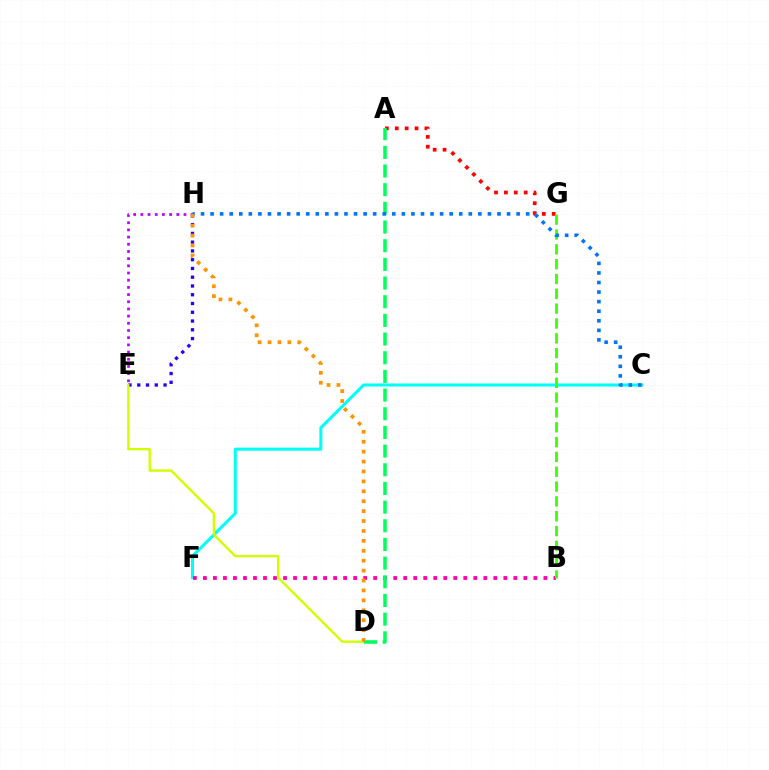{('E', 'H'): [{'color': '#2500ff', 'line_style': 'dotted', 'thickness': 2.38}, {'color': '#b900ff', 'line_style': 'dotted', 'thickness': 1.95}], ('A', 'G'): [{'color': '#ff0000', 'line_style': 'dotted', 'thickness': 2.69}], ('C', 'F'): [{'color': '#00fff6', 'line_style': 'solid', 'thickness': 2.19}], ('B', 'F'): [{'color': '#ff00ac', 'line_style': 'dotted', 'thickness': 2.72}], ('D', 'E'): [{'color': '#d1ff00', 'line_style': 'solid', 'thickness': 1.7}], ('B', 'G'): [{'color': '#3dff00', 'line_style': 'dashed', 'thickness': 2.01}], ('A', 'D'): [{'color': '#00ff5c', 'line_style': 'dashed', 'thickness': 2.54}], ('C', 'H'): [{'color': '#0074ff', 'line_style': 'dotted', 'thickness': 2.6}], ('D', 'H'): [{'color': '#ff9400', 'line_style': 'dotted', 'thickness': 2.69}]}